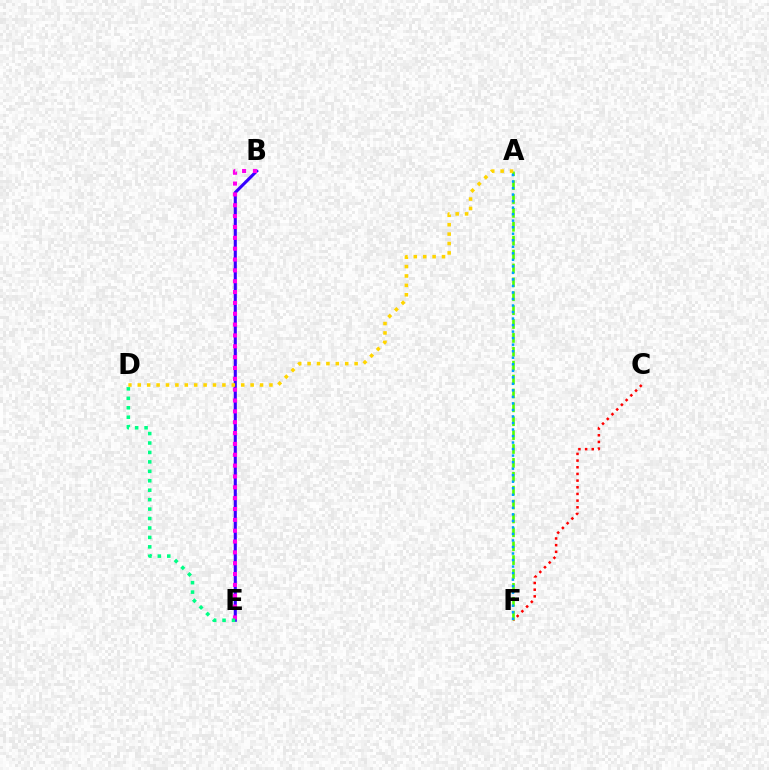{('A', 'F'): [{'color': '#4fff00', 'line_style': 'dashed', 'thickness': 1.89}, {'color': '#009eff', 'line_style': 'dotted', 'thickness': 1.77}], ('B', 'E'): [{'color': '#3700ff', 'line_style': 'solid', 'thickness': 2.22}, {'color': '#ff00ed', 'line_style': 'dotted', 'thickness': 2.95}], ('C', 'F'): [{'color': '#ff0000', 'line_style': 'dotted', 'thickness': 1.81}], ('A', 'D'): [{'color': '#ffd500', 'line_style': 'dotted', 'thickness': 2.56}], ('D', 'E'): [{'color': '#00ff86', 'line_style': 'dotted', 'thickness': 2.56}]}